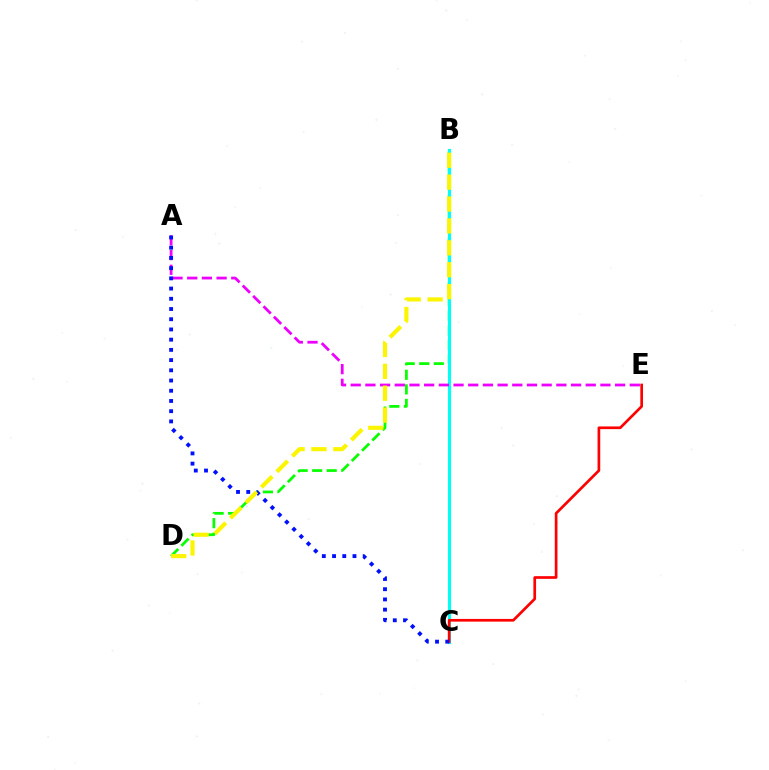{('B', 'D'): [{'color': '#08ff00', 'line_style': 'dashed', 'thickness': 1.97}, {'color': '#fcf500', 'line_style': 'dashed', 'thickness': 2.97}], ('B', 'C'): [{'color': '#00fff6', 'line_style': 'solid', 'thickness': 2.27}], ('C', 'E'): [{'color': '#ff0000', 'line_style': 'solid', 'thickness': 1.93}], ('A', 'E'): [{'color': '#ee00ff', 'line_style': 'dashed', 'thickness': 2.0}], ('A', 'C'): [{'color': '#0010ff', 'line_style': 'dotted', 'thickness': 2.78}]}